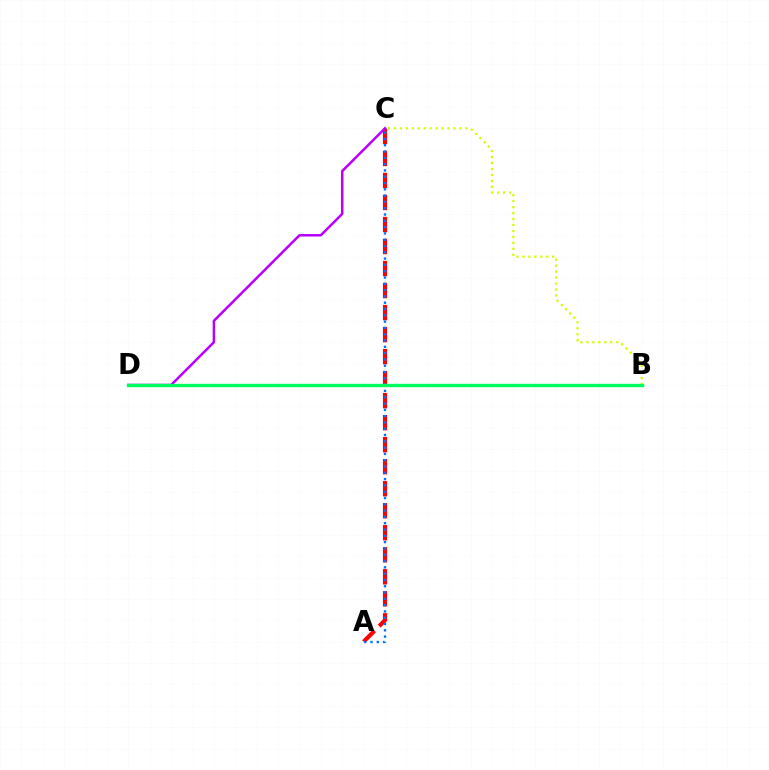{('A', 'C'): [{'color': '#ff0000', 'line_style': 'dashed', 'thickness': 2.99}, {'color': '#0074ff', 'line_style': 'dotted', 'thickness': 1.71}], ('C', 'D'): [{'color': '#b900ff', 'line_style': 'solid', 'thickness': 1.8}], ('B', 'C'): [{'color': '#d1ff00', 'line_style': 'dotted', 'thickness': 1.62}], ('B', 'D'): [{'color': '#00ff5c', 'line_style': 'solid', 'thickness': 2.42}]}